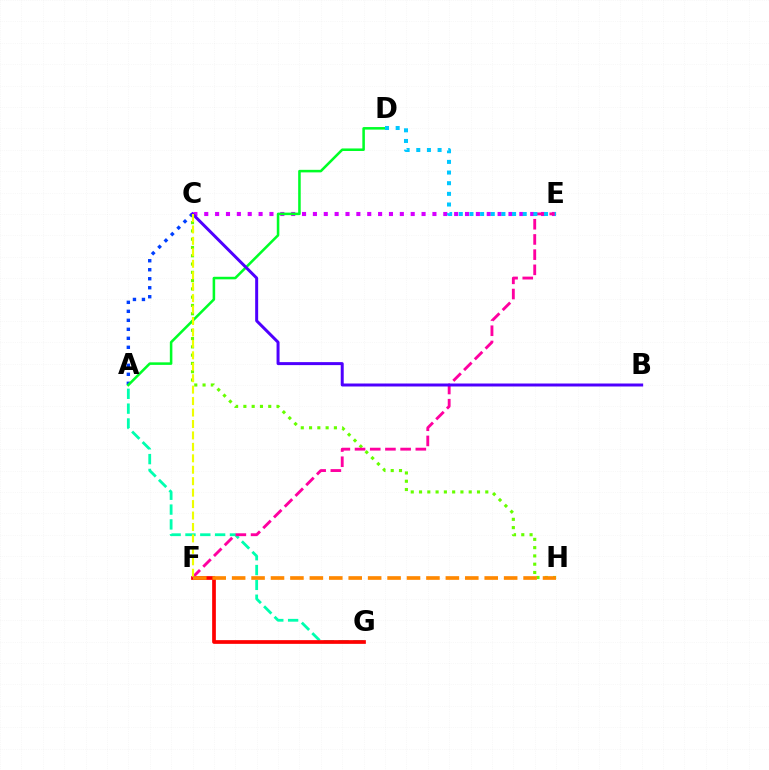{('C', 'H'): [{'color': '#66ff00', 'line_style': 'dotted', 'thickness': 2.25}], ('C', 'E'): [{'color': '#d600ff', 'line_style': 'dotted', 'thickness': 2.95}], ('A', 'G'): [{'color': '#00ffaf', 'line_style': 'dashed', 'thickness': 2.01}], ('F', 'G'): [{'color': '#ff0000', 'line_style': 'solid', 'thickness': 2.67}], ('A', 'C'): [{'color': '#003fff', 'line_style': 'dotted', 'thickness': 2.44}], ('A', 'D'): [{'color': '#00ff27', 'line_style': 'solid', 'thickness': 1.83}], ('E', 'F'): [{'color': '#ff00a0', 'line_style': 'dashed', 'thickness': 2.06}], ('B', 'C'): [{'color': '#4f00ff', 'line_style': 'solid', 'thickness': 2.15}], ('C', 'F'): [{'color': '#eeff00', 'line_style': 'dashed', 'thickness': 1.55}], ('F', 'H'): [{'color': '#ff8800', 'line_style': 'dashed', 'thickness': 2.64}], ('D', 'E'): [{'color': '#00c7ff', 'line_style': 'dotted', 'thickness': 2.89}]}